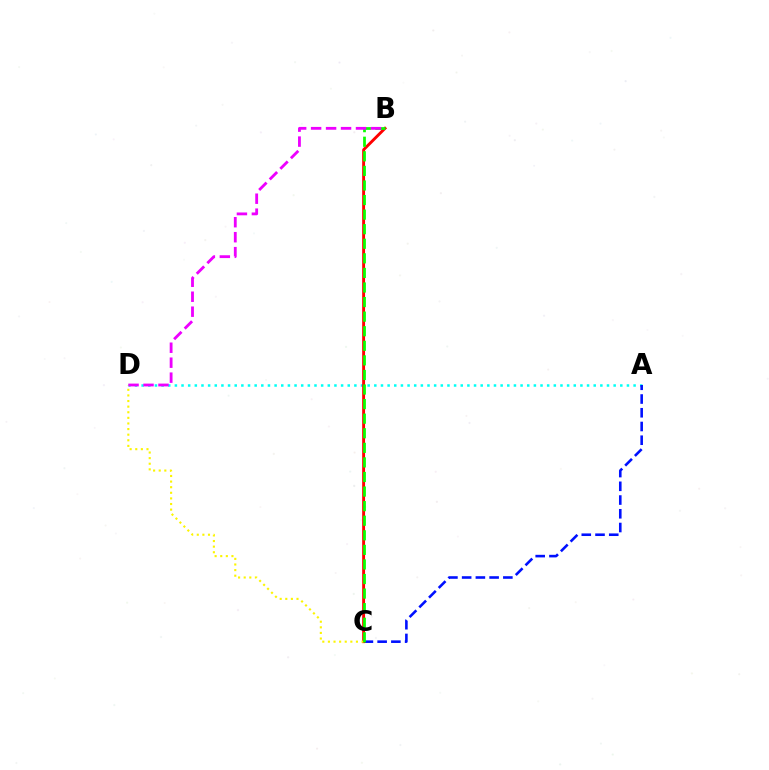{('A', 'D'): [{'color': '#00fff6', 'line_style': 'dotted', 'thickness': 1.81}], ('A', 'C'): [{'color': '#0010ff', 'line_style': 'dashed', 'thickness': 1.87}], ('B', 'C'): [{'color': '#ff0000', 'line_style': 'solid', 'thickness': 2.08}, {'color': '#08ff00', 'line_style': 'dashed', 'thickness': 1.98}], ('C', 'D'): [{'color': '#fcf500', 'line_style': 'dotted', 'thickness': 1.52}], ('B', 'D'): [{'color': '#ee00ff', 'line_style': 'dashed', 'thickness': 2.03}]}